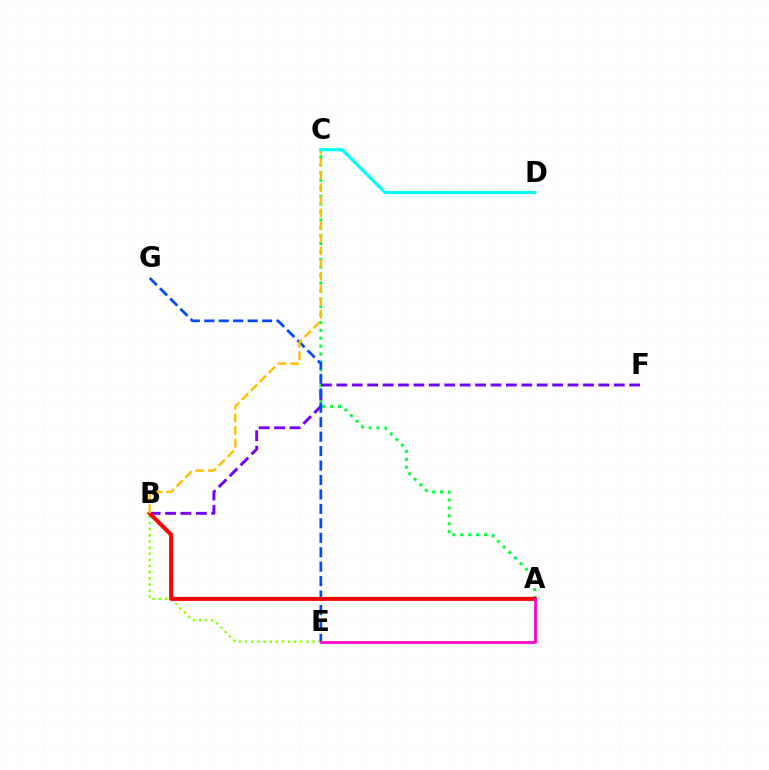{('B', 'E'): [{'color': '#84ff00', 'line_style': 'dotted', 'thickness': 1.66}], ('A', 'C'): [{'color': '#00ff39', 'line_style': 'dotted', 'thickness': 2.14}], ('B', 'F'): [{'color': '#7200ff', 'line_style': 'dashed', 'thickness': 2.09}], ('E', 'G'): [{'color': '#004bff', 'line_style': 'dashed', 'thickness': 1.96}], ('A', 'B'): [{'color': '#ff0000', 'line_style': 'solid', 'thickness': 2.9}], ('A', 'E'): [{'color': '#ff00cf', 'line_style': 'solid', 'thickness': 2.01}], ('B', 'C'): [{'color': '#ffbd00', 'line_style': 'dashed', 'thickness': 1.72}], ('C', 'D'): [{'color': '#00fff6', 'line_style': 'solid', 'thickness': 2.26}]}